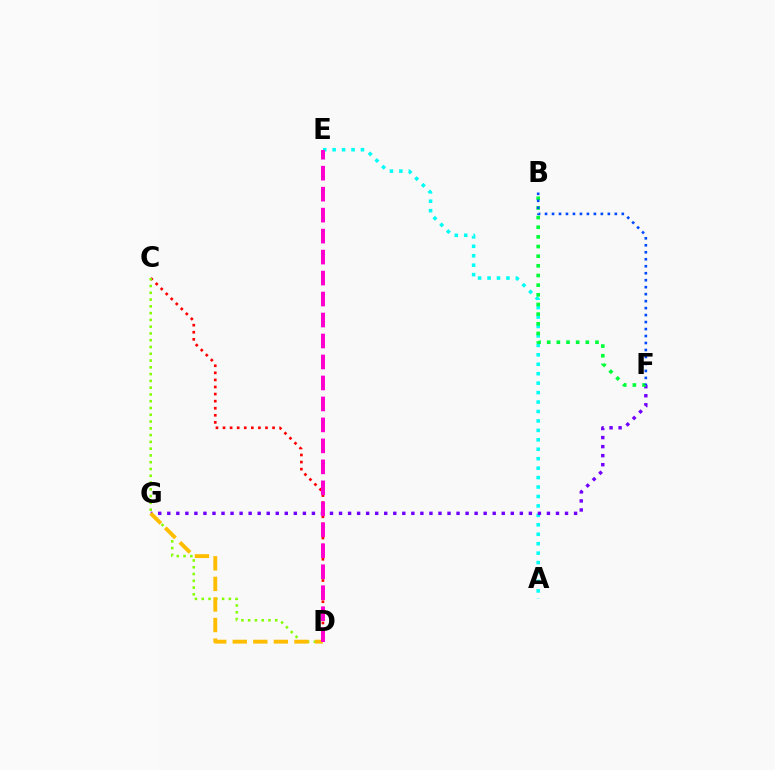{('A', 'E'): [{'color': '#00fff6', 'line_style': 'dotted', 'thickness': 2.57}], ('F', 'G'): [{'color': '#7200ff', 'line_style': 'dotted', 'thickness': 2.46}], ('B', 'F'): [{'color': '#00ff39', 'line_style': 'dotted', 'thickness': 2.62}, {'color': '#004bff', 'line_style': 'dotted', 'thickness': 1.9}], ('C', 'D'): [{'color': '#ff0000', 'line_style': 'dotted', 'thickness': 1.92}, {'color': '#84ff00', 'line_style': 'dotted', 'thickness': 1.84}], ('D', 'G'): [{'color': '#ffbd00', 'line_style': 'dashed', 'thickness': 2.79}], ('D', 'E'): [{'color': '#ff00cf', 'line_style': 'dashed', 'thickness': 2.85}]}